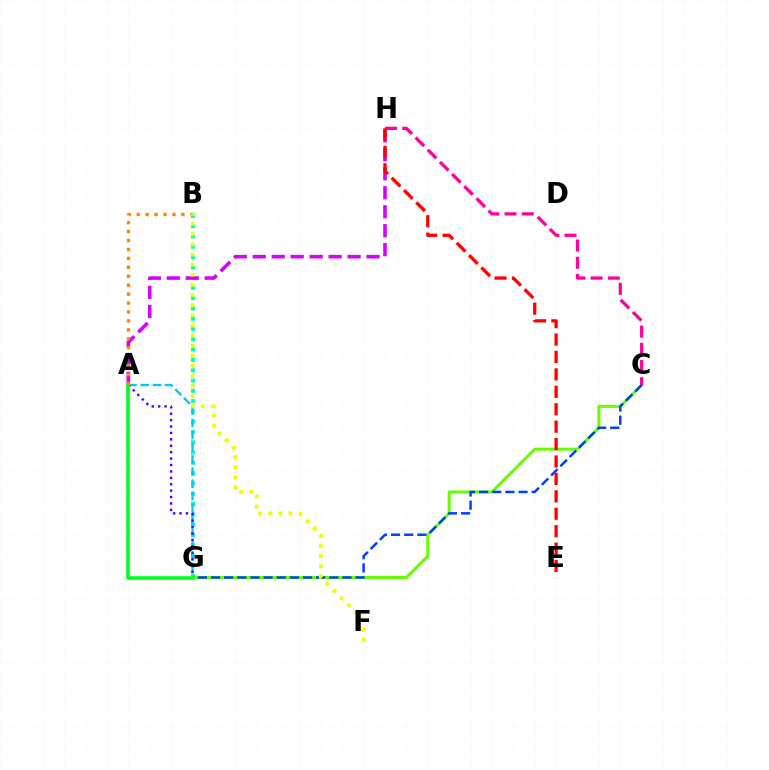{('B', 'G'): [{'color': '#00ffaf', 'line_style': 'dotted', 'thickness': 2.79}], ('A', 'H'): [{'color': '#d600ff', 'line_style': 'dashed', 'thickness': 2.58}], ('C', 'G'): [{'color': '#66ff00', 'line_style': 'solid', 'thickness': 2.18}, {'color': '#003fff', 'line_style': 'dashed', 'thickness': 1.79}], ('A', 'G'): [{'color': '#00c7ff', 'line_style': 'dashed', 'thickness': 1.65}, {'color': '#4f00ff', 'line_style': 'dotted', 'thickness': 1.74}, {'color': '#00ff27', 'line_style': 'solid', 'thickness': 2.59}], ('C', 'H'): [{'color': '#ff00a0', 'line_style': 'dashed', 'thickness': 2.34}], ('A', 'B'): [{'color': '#ff8800', 'line_style': 'dotted', 'thickness': 2.43}], ('B', 'F'): [{'color': '#eeff00', 'line_style': 'dotted', 'thickness': 2.75}], ('E', 'H'): [{'color': '#ff0000', 'line_style': 'dashed', 'thickness': 2.37}]}